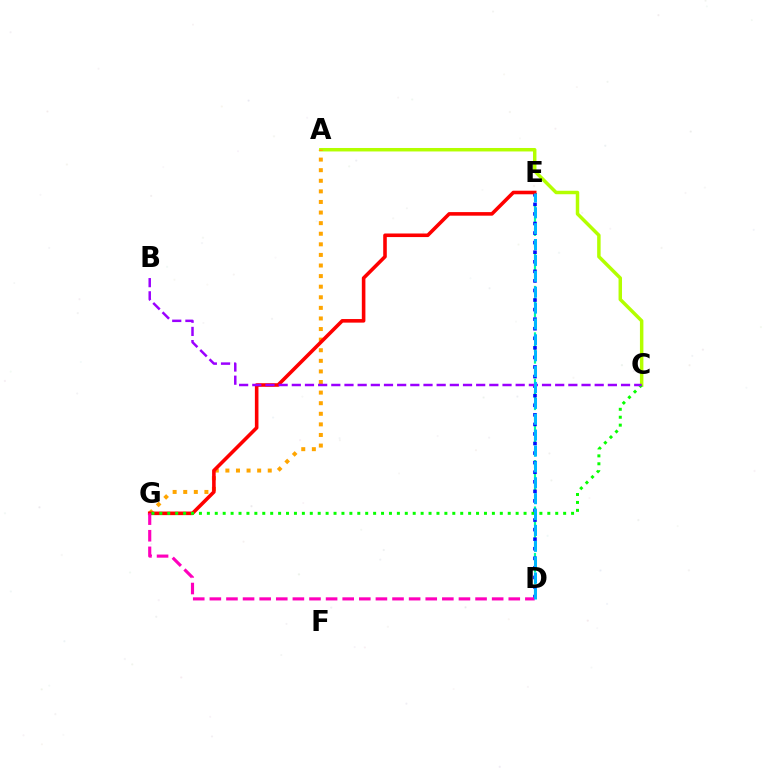{('A', 'C'): [{'color': '#b3ff00', 'line_style': 'solid', 'thickness': 2.5}], ('D', 'E'): [{'color': '#00ff9d', 'line_style': 'dashed', 'thickness': 1.58}, {'color': '#0010ff', 'line_style': 'dotted', 'thickness': 2.6}, {'color': '#00b5ff', 'line_style': 'dashed', 'thickness': 2.16}], ('A', 'G'): [{'color': '#ffa500', 'line_style': 'dotted', 'thickness': 2.88}], ('E', 'G'): [{'color': '#ff0000', 'line_style': 'solid', 'thickness': 2.58}], ('C', 'G'): [{'color': '#08ff00', 'line_style': 'dotted', 'thickness': 2.15}], ('D', 'G'): [{'color': '#ff00bd', 'line_style': 'dashed', 'thickness': 2.26}], ('B', 'C'): [{'color': '#9b00ff', 'line_style': 'dashed', 'thickness': 1.79}]}